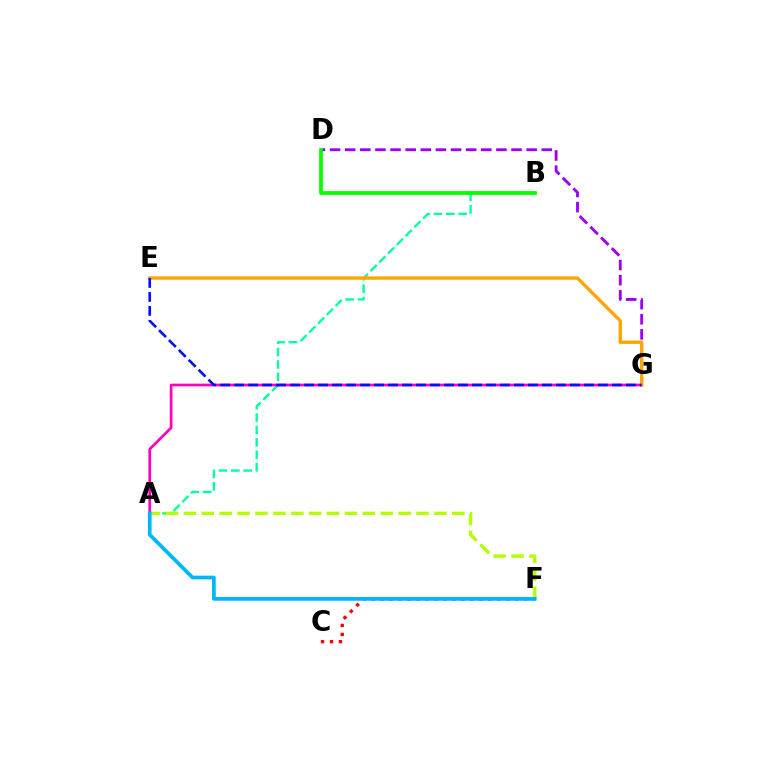{('A', 'B'): [{'color': '#00ff9d', 'line_style': 'dashed', 'thickness': 1.68}], ('A', 'F'): [{'color': '#b3ff00', 'line_style': 'dashed', 'thickness': 2.43}, {'color': '#00b5ff', 'line_style': 'solid', 'thickness': 2.66}], ('D', 'G'): [{'color': '#9b00ff', 'line_style': 'dashed', 'thickness': 2.05}], ('A', 'G'): [{'color': '#ff00bd', 'line_style': 'solid', 'thickness': 1.94}], ('E', 'G'): [{'color': '#ffa500', 'line_style': 'solid', 'thickness': 2.42}, {'color': '#0010ff', 'line_style': 'dashed', 'thickness': 1.9}], ('C', 'F'): [{'color': '#ff0000', 'line_style': 'dotted', 'thickness': 2.44}], ('B', 'D'): [{'color': '#08ff00', 'line_style': 'solid', 'thickness': 2.71}]}